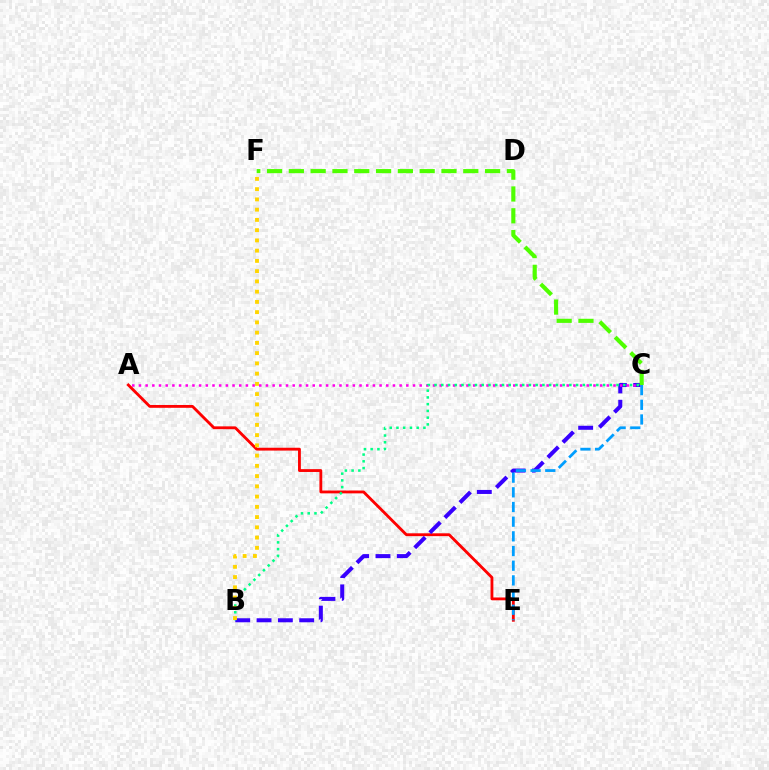{('A', 'E'): [{'color': '#ff0000', 'line_style': 'solid', 'thickness': 2.04}], ('B', 'C'): [{'color': '#3700ff', 'line_style': 'dashed', 'thickness': 2.9}, {'color': '#00ff86', 'line_style': 'dotted', 'thickness': 1.83}], ('A', 'C'): [{'color': '#ff00ed', 'line_style': 'dotted', 'thickness': 1.82}], ('C', 'F'): [{'color': '#4fff00', 'line_style': 'dashed', 'thickness': 2.96}], ('B', 'F'): [{'color': '#ffd500', 'line_style': 'dotted', 'thickness': 2.78}], ('C', 'E'): [{'color': '#009eff', 'line_style': 'dashed', 'thickness': 1.99}]}